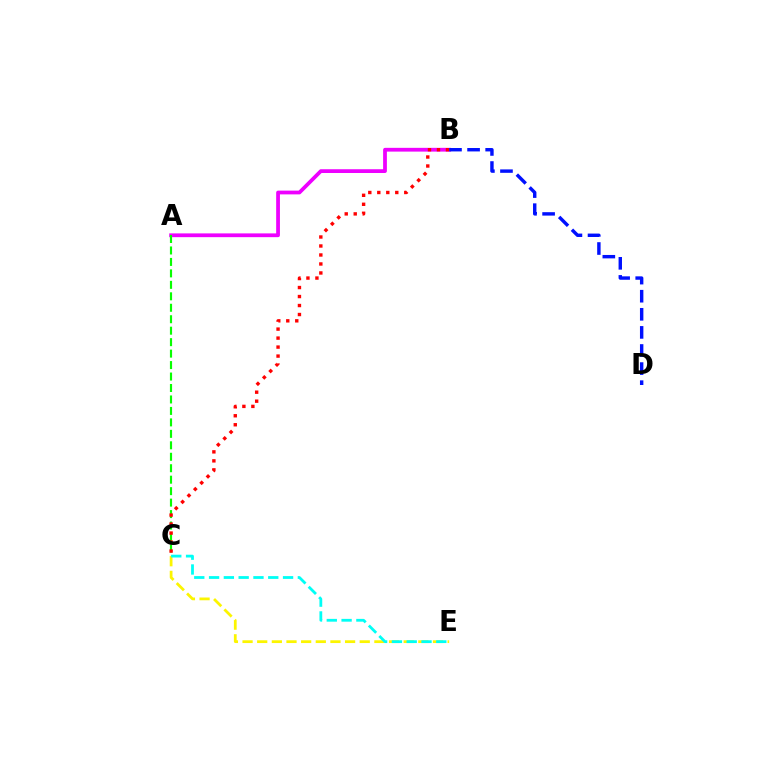{('C', 'E'): [{'color': '#fcf500', 'line_style': 'dashed', 'thickness': 1.99}, {'color': '#00fff6', 'line_style': 'dashed', 'thickness': 2.01}], ('A', 'B'): [{'color': '#ee00ff', 'line_style': 'solid', 'thickness': 2.71}], ('A', 'C'): [{'color': '#08ff00', 'line_style': 'dashed', 'thickness': 1.56}], ('B', 'C'): [{'color': '#ff0000', 'line_style': 'dotted', 'thickness': 2.44}], ('B', 'D'): [{'color': '#0010ff', 'line_style': 'dashed', 'thickness': 2.46}]}